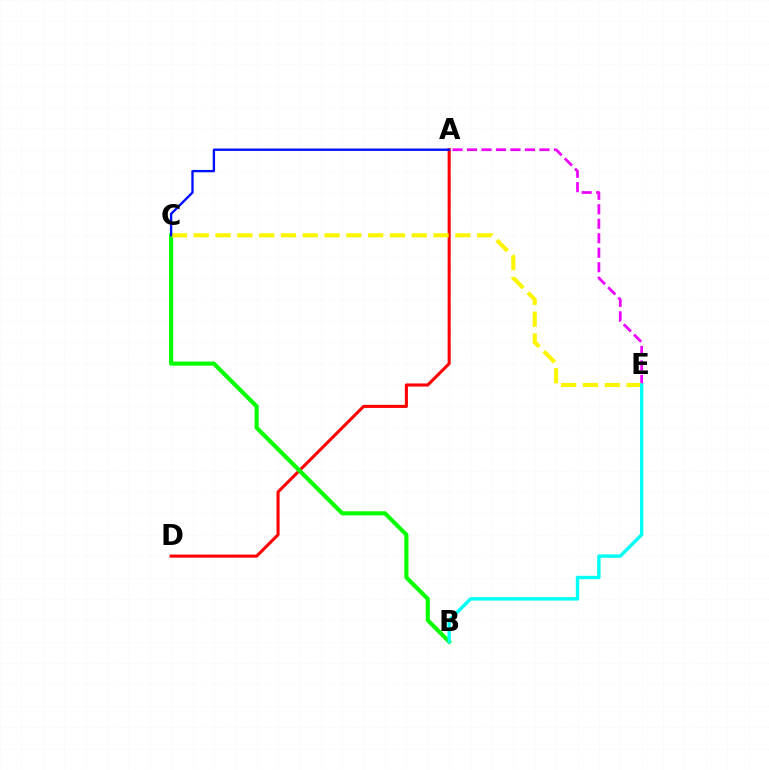{('A', 'D'): [{'color': '#ff0000', 'line_style': 'solid', 'thickness': 2.21}], ('B', 'C'): [{'color': '#08ff00', 'line_style': 'solid', 'thickness': 2.97}], ('A', 'E'): [{'color': '#ee00ff', 'line_style': 'dashed', 'thickness': 1.97}], ('C', 'E'): [{'color': '#fcf500', 'line_style': 'dashed', 'thickness': 2.96}], ('A', 'C'): [{'color': '#0010ff', 'line_style': 'solid', 'thickness': 1.69}], ('B', 'E'): [{'color': '#00fff6', 'line_style': 'solid', 'thickness': 2.44}]}